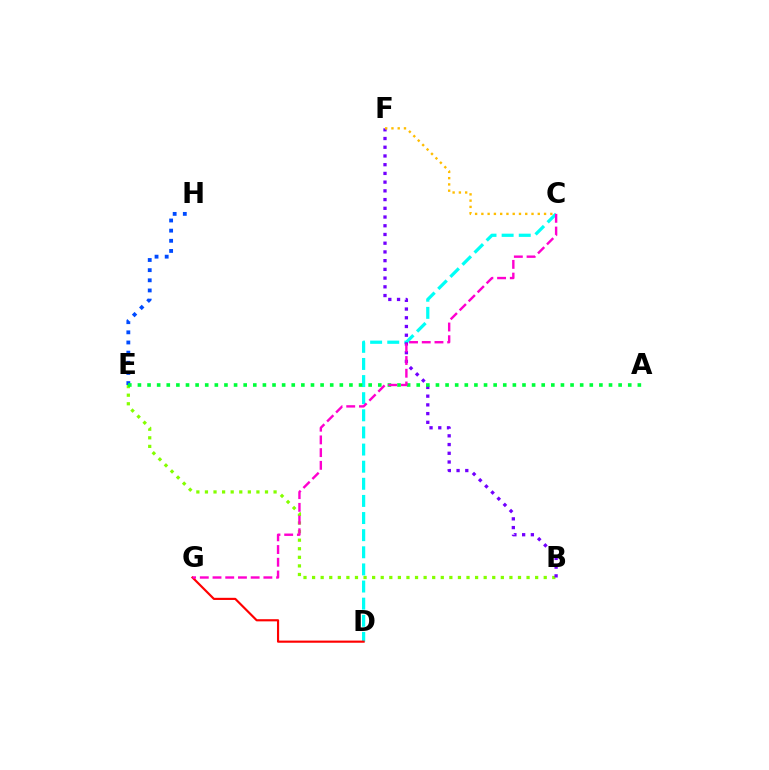{('B', 'E'): [{'color': '#84ff00', 'line_style': 'dotted', 'thickness': 2.33}], ('C', 'D'): [{'color': '#00fff6', 'line_style': 'dashed', 'thickness': 2.33}], ('E', 'H'): [{'color': '#004bff', 'line_style': 'dotted', 'thickness': 2.76}], ('D', 'G'): [{'color': '#ff0000', 'line_style': 'solid', 'thickness': 1.55}], ('B', 'F'): [{'color': '#7200ff', 'line_style': 'dotted', 'thickness': 2.37}], ('A', 'E'): [{'color': '#00ff39', 'line_style': 'dotted', 'thickness': 2.61}], ('C', 'G'): [{'color': '#ff00cf', 'line_style': 'dashed', 'thickness': 1.73}], ('C', 'F'): [{'color': '#ffbd00', 'line_style': 'dotted', 'thickness': 1.7}]}